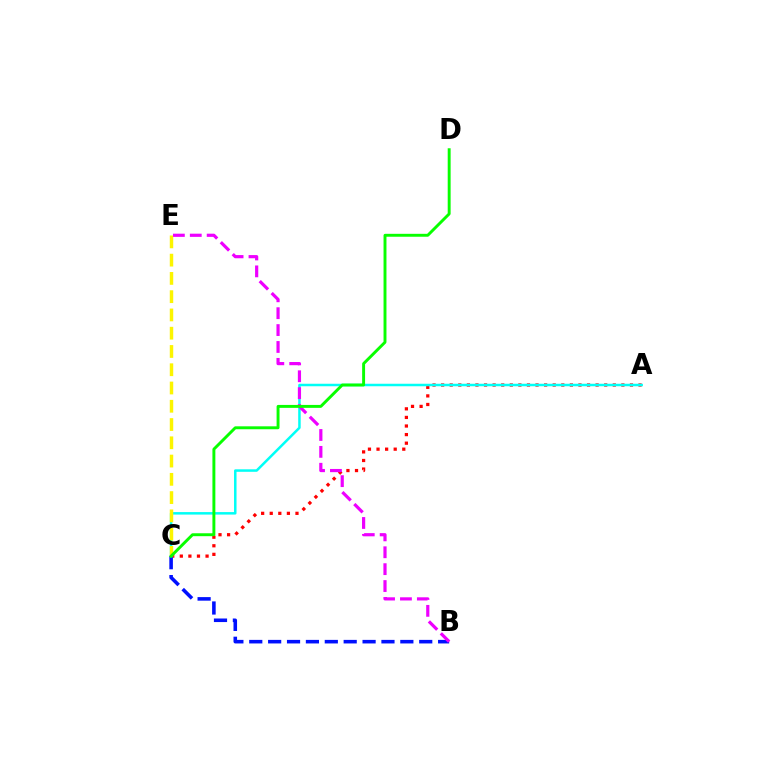{('A', 'C'): [{'color': '#ff0000', 'line_style': 'dotted', 'thickness': 2.33}, {'color': '#00fff6', 'line_style': 'solid', 'thickness': 1.8}], ('B', 'C'): [{'color': '#0010ff', 'line_style': 'dashed', 'thickness': 2.57}], ('C', 'E'): [{'color': '#fcf500', 'line_style': 'dashed', 'thickness': 2.48}], ('B', 'E'): [{'color': '#ee00ff', 'line_style': 'dashed', 'thickness': 2.29}], ('C', 'D'): [{'color': '#08ff00', 'line_style': 'solid', 'thickness': 2.1}]}